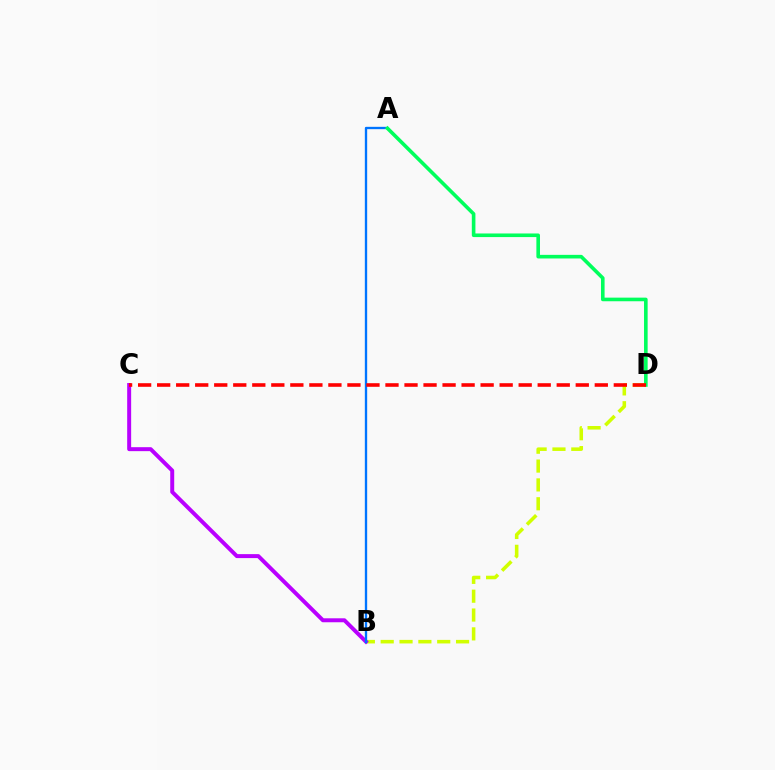{('B', 'D'): [{'color': '#d1ff00', 'line_style': 'dashed', 'thickness': 2.56}], ('B', 'C'): [{'color': '#b900ff', 'line_style': 'solid', 'thickness': 2.85}], ('A', 'B'): [{'color': '#0074ff', 'line_style': 'solid', 'thickness': 1.68}], ('A', 'D'): [{'color': '#00ff5c', 'line_style': 'solid', 'thickness': 2.6}], ('C', 'D'): [{'color': '#ff0000', 'line_style': 'dashed', 'thickness': 2.58}]}